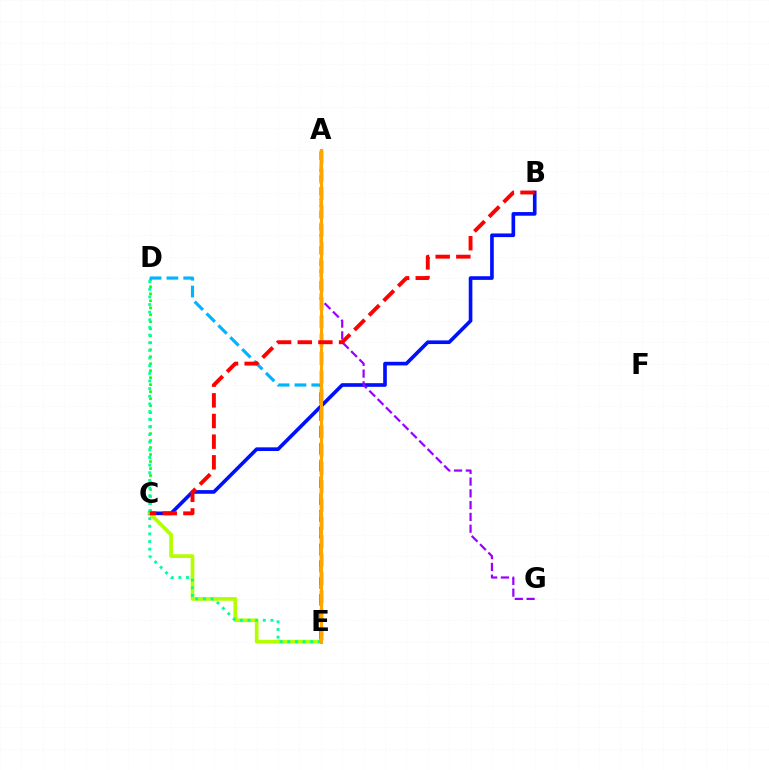{('B', 'C'): [{'color': '#0010ff', 'line_style': 'solid', 'thickness': 2.63}, {'color': '#ff0000', 'line_style': 'dashed', 'thickness': 2.81}], ('A', 'G'): [{'color': '#9b00ff', 'line_style': 'dashed', 'thickness': 1.6}], ('C', 'E'): [{'color': '#b3ff00', 'line_style': 'solid', 'thickness': 2.66}], ('C', 'D'): [{'color': '#08ff00', 'line_style': 'dotted', 'thickness': 1.9}], ('D', 'E'): [{'color': '#00b5ff', 'line_style': 'dashed', 'thickness': 2.28}, {'color': '#00ff9d', 'line_style': 'dotted', 'thickness': 2.08}], ('A', 'E'): [{'color': '#ff00bd', 'line_style': 'dashed', 'thickness': 2.49}, {'color': '#ffa500', 'line_style': 'solid', 'thickness': 2.22}]}